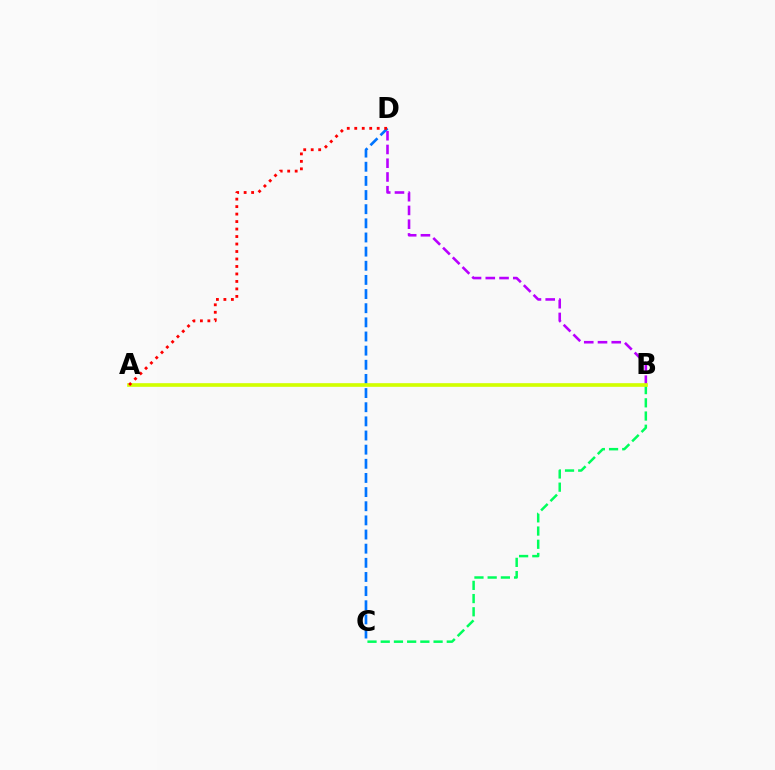{('B', 'C'): [{'color': '#00ff5c', 'line_style': 'dashed', 'thickness': 1.79}], ('C', 'D'): [{'color': '#0074ff', 'line_style': 'dashed', 'thickness': 1.92}], ('B', 'D'): [{'color': '#b900ff', 'line_style': 'dashed', 'thickness': 1.87}], ('A', 'B'): [{'color': '#d1ff00', 'line_style': 'solid', 'thickness': 2.63}], ('A', 'D'): [{'color': '#ff0000', 'line_style': 'dotted', 'thickness': 2.03}]}